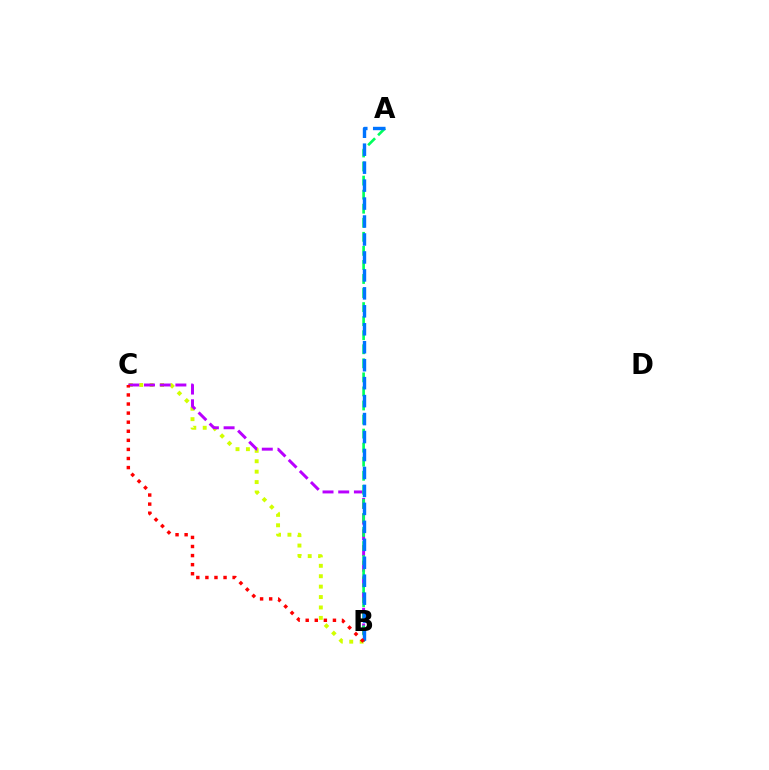{('B', 'C'): [{'color': '#d1ff00', 'line_style': 'dotted', 'thickness': 2.83}, {'color': '#b900ff', 'line_style': 'dashed', 'thickness': 2.13}, {'color': '#ff0000', 'line_style': 'dotted', 'thickness': 2.47}], ('A', 'B'): [{'color': '#00ff5c', 'line_style': 'dashed', 'thickness': 1.91}, {'color': '#0074ff', 'line_style': 'dashed', 'thickness': 2.44}]}